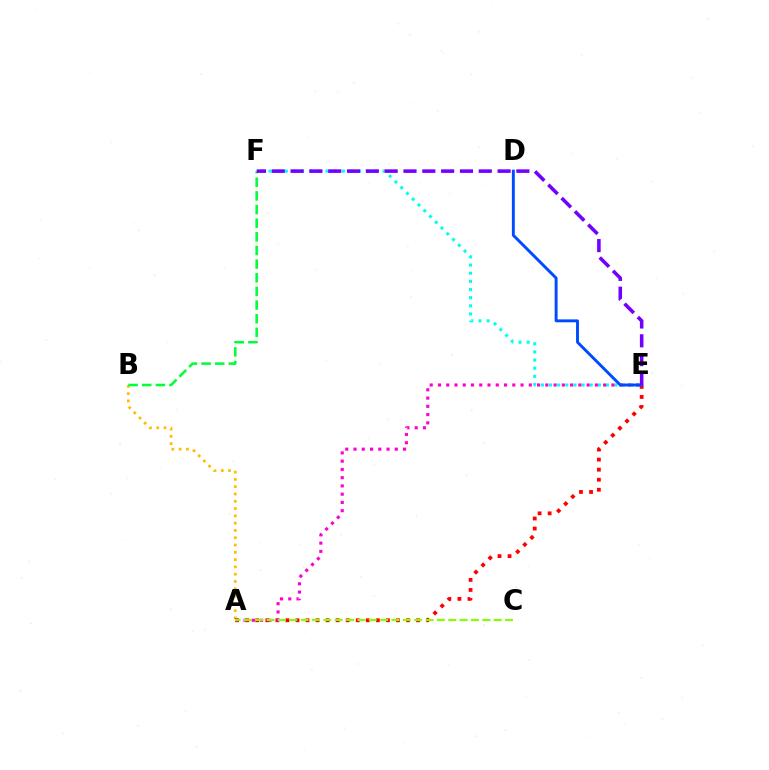{('A', 'B'): [{'color': '#ffbd00', 'line_style': 'dotted', 'thickness': 1.98}], ('B', 'F'): [{'color': '#00ff39', 'line_style': 'dashed', 'thickness': 1.85}], ('E', 'F'): [{'color': '#00fff6', 'line_style': 'dotted', 'thickness': 2.21}, {'color': '#7200ff', 'line_style': 'dashed', 'thickness': 2.56}], ('A', 'E'): [{'color': '#ff0000', 'line_style': 'dotted', 'thickness': 2.73}, {'color': '#ff00cf', 'line_style': 'dotted', 'thickness': 2.24}], ('D', 'E'): [{'color': '#004bff', 'line_style': 'solid', 'thickness': 2.1}], ('A', 'C'): [{'color': '#84ff00', 'line_style': 'dashed', 'thickness': 1.54}]}